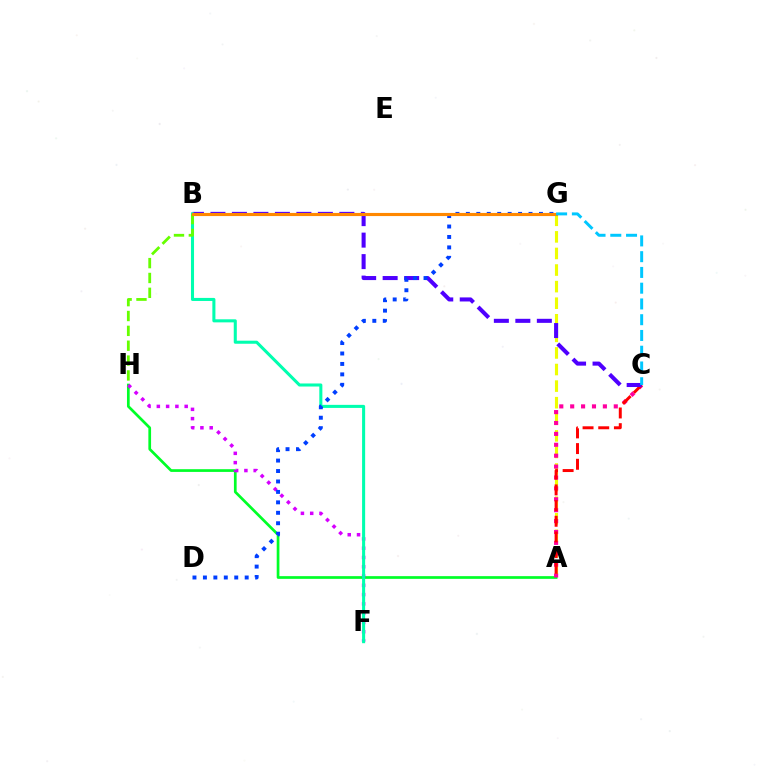{('A', 'G'): [{'color': '#eeff00', 'line_style': 'dashed', 'thickness': 2.25}], ('A', 'H'): [{'color': '#00ff27', 'line_style': 'solid', 'thickness': 1.95}], ('A', 'C'): [{'color': '#ff00a0', 'line_style': 'dotted', 'thickness': 2.96}, {'color': '#ff0000', 'line_style': 'dashed', 'thickness': 2.13}], ('F', 'H'): [{'color': '#d600ff', 'line_style': 'dotted', 'thickness': 2.52}], ('B', 'C'): [{'color': '#4f00ff', 'line_style': 'dashed', 'thickness': 2.92}], ('B', 'F'): [{'color': '#00ffaf', 'line_style': 'solid', 'thickness': 2.2}], ('D', 'G'): [{'color': '#003fff', 'line_style': 'dotted', 'thickness': 2.84}], ('B', 'H'): [{'color': '#66ff00', 'line_style': 'dashed', 'thickness': 2.02}], ('B', 'G'): [{'color': '#ff8800', 'line_style': 'solid', 'thickness': 2.25}], ('C', 'G'): [{'color': '#00c7ff', 'line_style': 'dashed', 'thickness': 2.14}]}